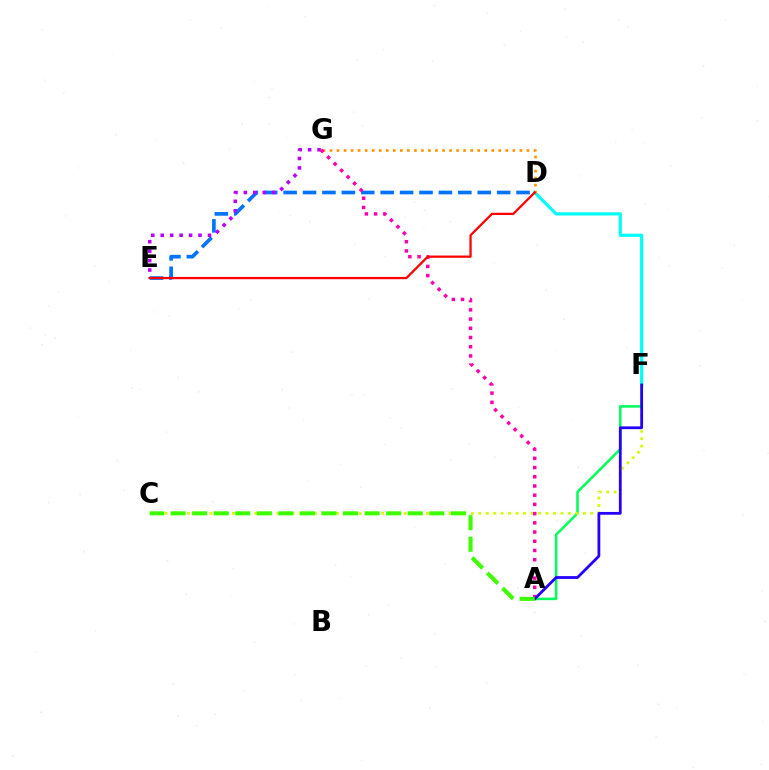{('D', 'E'): [{'color': '#0074ff', 'line_style': 'dashed', 'thickness': 2.64}, {'color': '#ff0000', 'line_style': 'solid', 'thickness': 1.63}], ('E', 'G'): [{'color': '#b900ff', 'line_style': 'dotted', 'thickness': 2.57}], ('A', 'F'): [{'color': '#00ff5c', 'line_style': 'solid', 'thickness': 1.83}, {'color': '#2500ff', 'line_style': 'solid', 'thickness': 2.0}], ('D', 'F'): [{'color': '#00fff6', 'line_style': 'solid', 'thickness': 2.3}], ('C', 'F'): [{'color': '#d1ff00', 'line_style': 'dotted', 'thickness': 2.03}], ('D', 'G'): [{'color': '#ff9400', 'line_style': 'dotted', 'thickness': 1.91}], ('A', 'G'): [{'color': '#ff00ac', 'line_style': 'dotted', 'thickness': 2.5}], ('A', 'C'): [{'color': '#3dff00', 'line_style': 'dashed', 'thickness': 2.93}]}